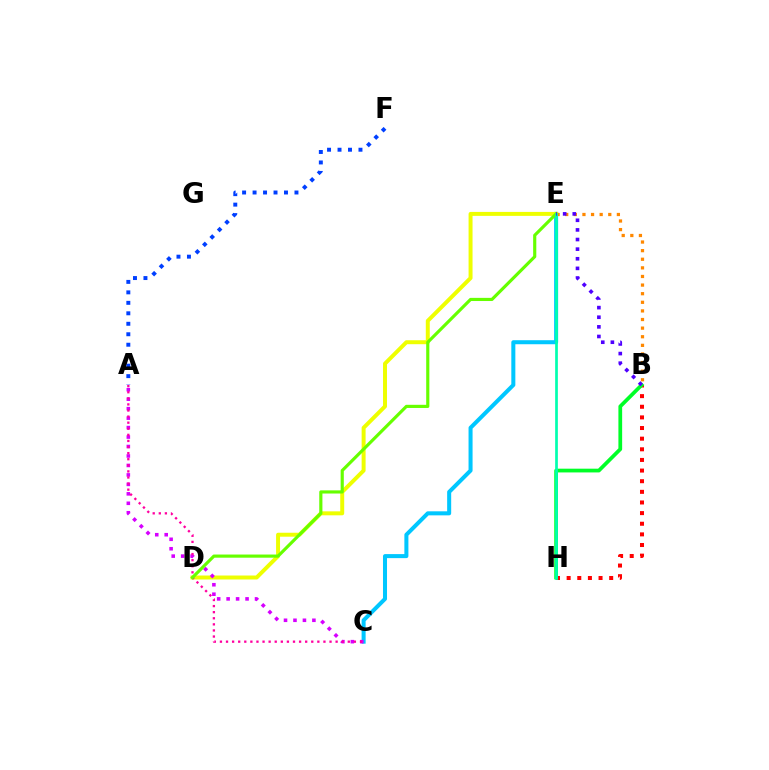{('C', 'E'): [{'color': '#00c7ff', 'line_style': 'solid', 'thickness': 2.9}], ('A', 'F'): [{'color': '#003fff', 'line_style': 'dotted', 'thickness': 2.85}], ('B', 'H'): [{'color': '#ff0000', 'line_style': 'dotted', 'thickness': 2.89}, {'color': '#00ff27', 'line_style': 'solid', 'thickness': 2.7}], ('D', 'E'): [{'color': '#eeff00', 'line_style': 'solid', 'thickness': 2.85}, {'color': '#66ff00', 'line_style': 'solid', 'thickness': 2.27}], ('A', 'C'): [{'color': '#d600ff', 'line_style': 'dotted', 'thickness': 2.57}, {'color': '#ff00a0', 'line_style': 'dotted', 'thickness': 1.65}], ('B', 'E'): [{'color': '#ff8800', 'line_style': 'dotted', 'thickness': 2.34}, {'color': '#4f00ff', 'line_style': 'dotted', 'thickness': 2.61}], ('E', 'H'): [{'color': '#00ffaf', 'line_style': 'solid', 'thickness': 1.94}]}